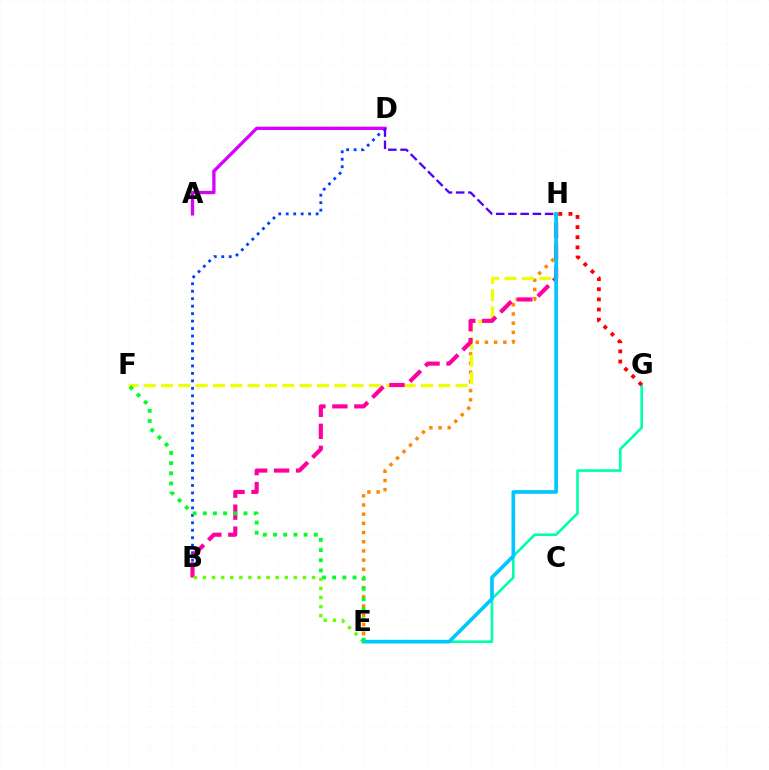{('B', 'D'): [{'color': '#003fff', 'line_style': 'dotted', 'thickness': 2.03}], ('A', 'D'): [{'color': '#d600ff', 'line_style': 'solid', 'thickness': 2.38}], ('E', 'H'): [{'color': '#ff8800', 'line_style': 'dotted', 'thickness': 2.5}, {'color': '#00c7ff', 'line_style': 'solid', 'thickness': 2.65}], ('F', 'H'): [{'color': '#eeff00', 'line_style': 'dashed', 'thickness': 2.35}], ('B', 'H'): [{'color': '#ff00a0', 'line_style': 'dashed', 'thickness': 2.99}], ('B', 'E'): [{'color': '#66ff00', 'line_style': 'dotted', 'thickness': 2.47}], ('E', 'G'): [{'color': '#00ffaf', 'line_style': 'solid', 'thickness': 1.9}], ('G', 'H'): [{'color': '#ff0000', 'line_style': 'dotted', 'thickness': 2.76}], ('E', 'F'): [{'color': '#00ff27', 'line_style': 'dotted', 'thickness': 2.77}], ('D', 'H'): [{'color': '#4f00ff', 'line_style': 'dashed', 'thickness': 1.66}]}